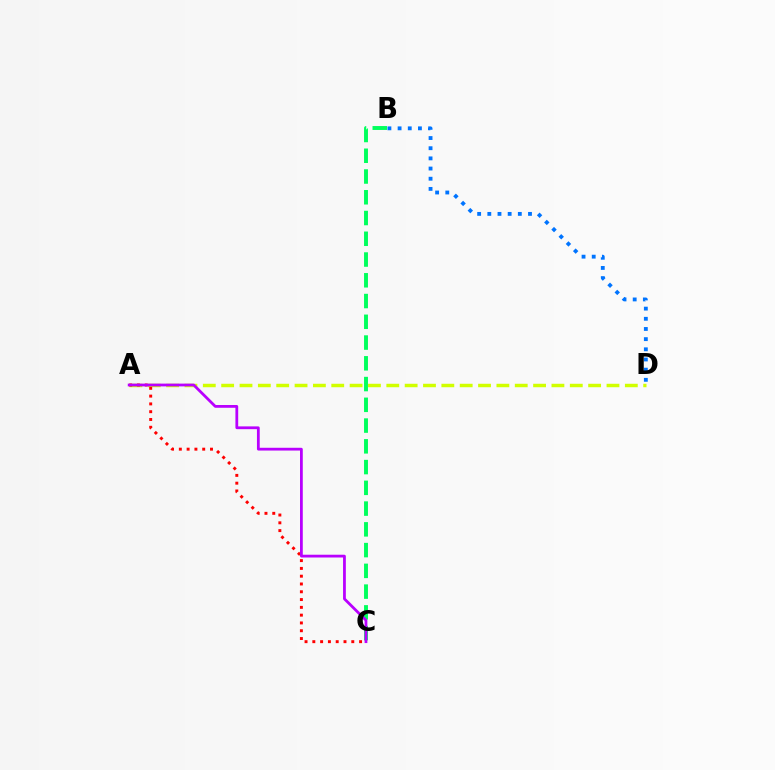{('B', 'D'): [{'color': '#0074ff', 'line_style': 'dotted', 'thickness': 2.76}], ('A', 'D'): [{'color': '#d1ff00', 'line_style': 'dashed', 'thickness': 2.49}], ('A', 'C'): [{'color': '#ff0000', 'line_style': 'dotted', 'thickness': 2.12}, {'color': '#b900ff', 'line_style': 'solid', 'thickness': 2.0}], ('B', 'C'): [{'color': '#00ff5c', 'line_style': 'dashed', 'thickness': 2.82}]}